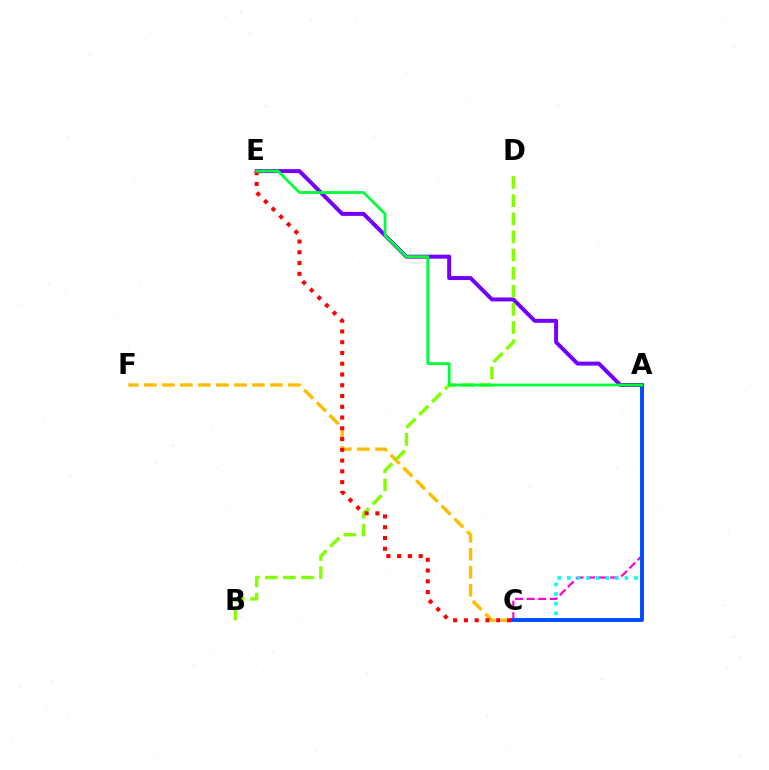{('A', 'C'): [{'color': '#ff00cf', 'line_style': 'dashed', 'thickness': 1.57}, {'color': '#00fff6', 'line_style': 'dotted', 'thickness': 2.61}, {'color': '#004bff', 'line_style': 'solid', 'thickness': 2.82}], ('A', 'E'): [{'color': '#7200ff', 'line_style': 'solid', 'thickness': 2.86}, {'color': '#00ff39', 'line_style': 'solid', 'thickness': 2.0}], ('C', 'F'): [{'color': '#ffbd00', 'line_style': 'dashed', 'thickness': 2.45}], ('B', 'D'): [{'color': '#84ff00', 'line_style': 'dashed', 'thickness': 2.46}], ('C', 'E'): [{'color': '#ff0000', 'line_style': 'dotted', 'thickness': 2.92}]}